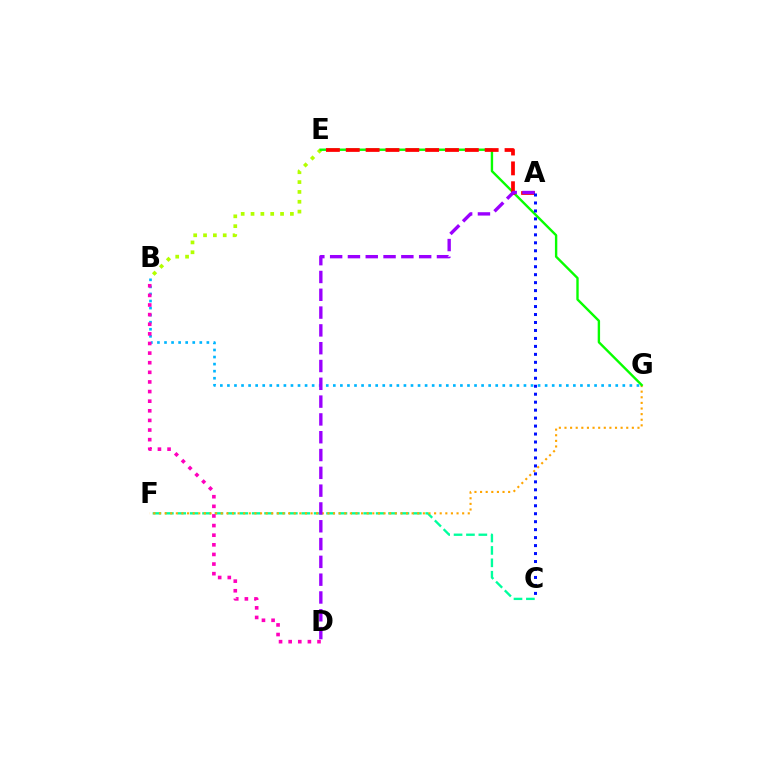{('B', 'E'): [{'color': '#b3ff00', 'line_style': 'dotted', 'thickness': 2.67}], ('C', 'F'): [{'color': '#00ff9d', 'line_style': 'dashed', 'thickness': 1.68}], ('F', 'G'): [{'color': '#ffa500', 'line_style': 'dotted', 'thickness': 1.53}], ('B', 'G'): [{'color': '#00b5ff', 'line_style': 'dotted', 'thickness': 1.92}], ('E', 'G'): [{'color': '#08ff00', 'line_style': 'solid', 'thickness': 1.72}], ('A', 'E'): [{'color': '#ff0000', 'line_style': 'dashed', 'thickness': 2.7}], ('A', 'D'): [{'color': '#9b00ff', 'line_style': 'dashed', 'thickness': 2.42}], ('B', 'D'): [{'color': '#ff00bd', 'line_style': 'dotted', 'thickness': 2.61}], ('A', 'C'): [{'color': '#0010ff', 'line_style': 'dotted', 'thickness': 2.16}]}